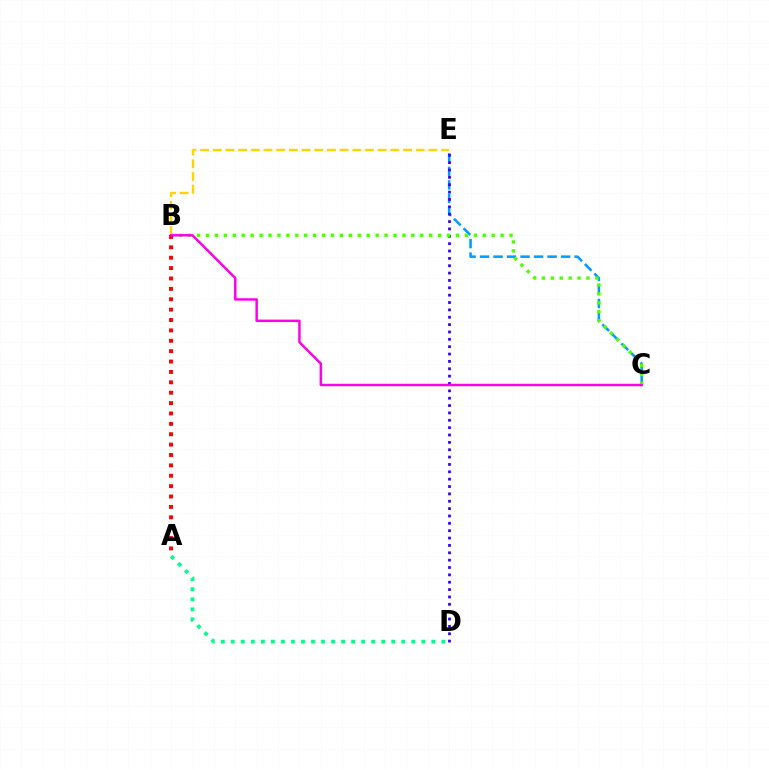{('C', 'E'): [{'color': '#009eff', 'line_style': 'dashed', 'thickness': 1.84}], ('D', 'E'): [{'color': '#3700ff', 'line_style': 'dotted', 'thickness': 2.0}], ('B', 'E'): [{'color': '#ffd500', 'line_style': 'dashed', 'thickness': 1.72}], ('B', 'C'): [{'color': '#4fff00', 'line_style': 'dotted', 'thickness': 2.43}, {'color': '#ff00ed', 'line_style': 'solid', 'thickness': 1.78}], ('A', 'B'): [{'color': '#ff0000', 'line_style': 'dotted', 'thickness': 2.82}], ('A', 'D'): [{'color': '#00ff86', 'line_style': 'dotted', 'thickness': 2.72}]}